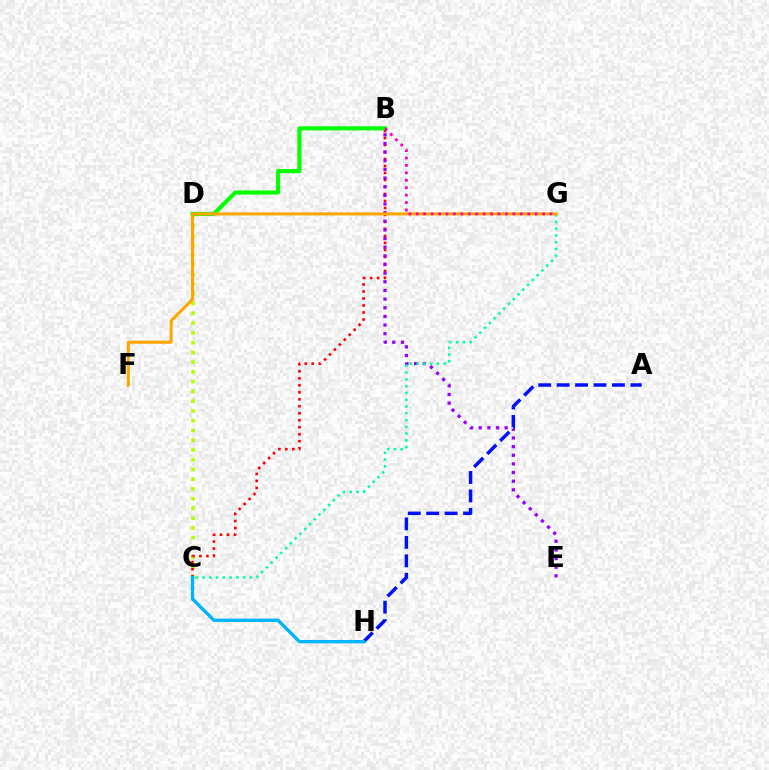{('C', 'D'): [{'color': '#b3ff00', 'line_style': 'dotted', 'thickness': 2.65}], ('B', 'C'): [{'color': '#ff0000', 'line_style': 'dotted', 'thickness': 1.9}], ('B', 'D'): [{'color': '#08ff00', 'line_style': 'solid', 'thickness': 2.98}], ('B', 'E'): [{'color': '#9b00ff', 'line_style': 'dotted', 'thickness': 2.35}], ('C', 'G'): [{'color': '#00ff9d', 'line_style': 'dotted', 'thickness': 1.84}], ('A', 'H'): [{'color': '#0010ff', 'line_style': 'dashed', 'thickness': 2.5}], ('F', 'G'): [{'color': '#ffa500', 'line_style': 'solid', 'thickness': 2.21}], ('C', 'H'): [{'color': '#00b5ff', 'line_style': 'solid', 'thickness': 2.41}], ('B', 'G'): [{'color': '#ff00bd', 'line_style': 'dotted', 'thickness': 2.02}]}